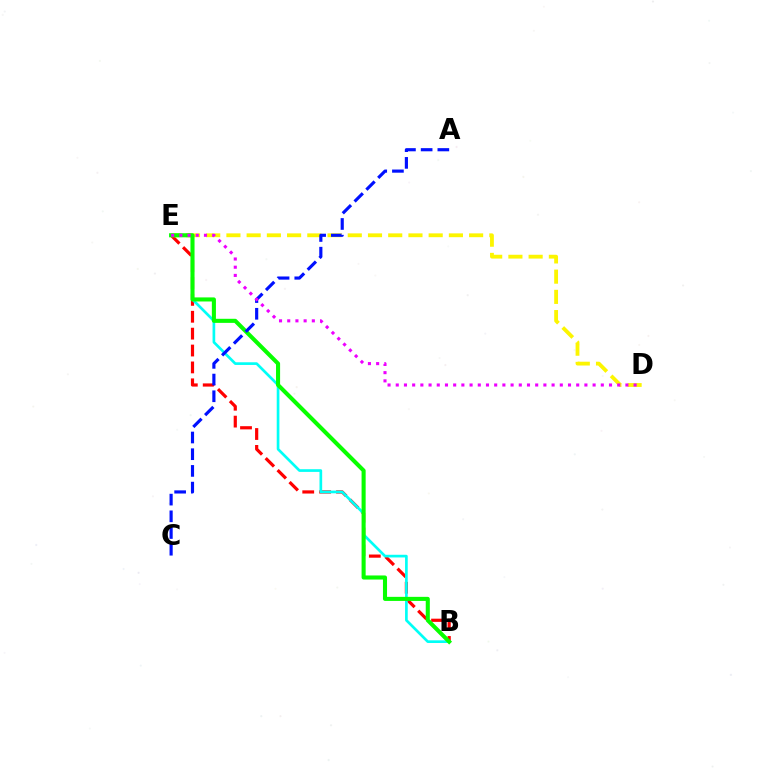{('B', 'E'): [{'color': '#ff0000', 'line_style': 'dashed', 'thickness': 2.29}, {'color': '#00fff6', 'line_style': 'solid', 'thickness': 1.93}, {'color': '#08ff00', 'line_style': 'solid', 'thickness': 2.93}], ('D', 'E'): [{'color': '#fcf500', 'line_style': 'dashed', 'thickness': 2.75}, {'color': '#ee00ff', 'line_style': 'dotted', 'thickness': 2.23}], ('A', 'C'): [{'color': '#0010ff', 'line_style': 'dashed', 'thickness': 2.27}]}